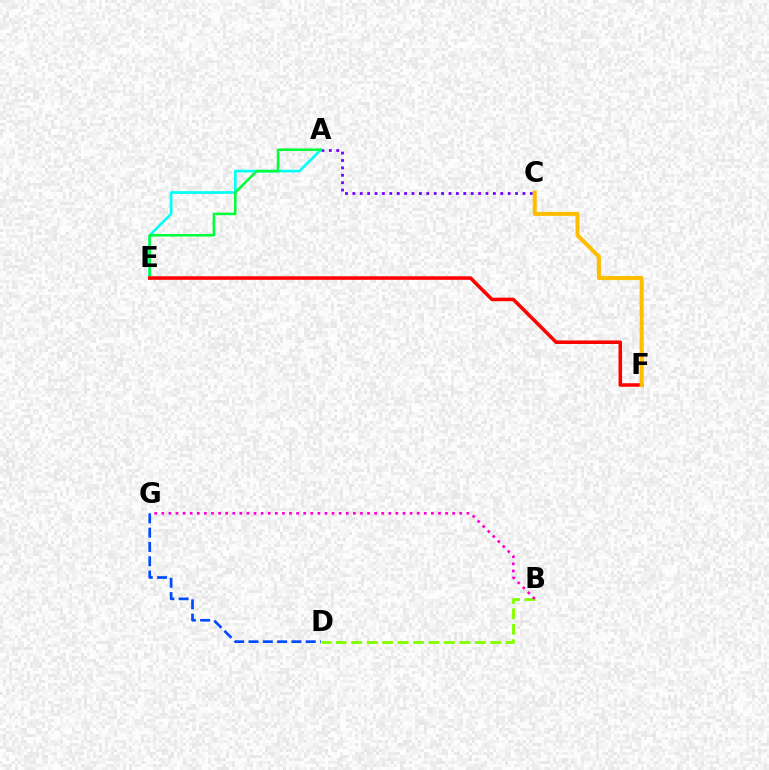{('A', 'C'): [{'color': '#7200ff', 'line_style': 'dotted', 'thickness': 2.01}], ('A', 'E'): [{'color': '#00fff6', 'line_style': 'solid', 'thickness': 1.91}, {'color': '#00ff39', 'line_style': 'solid', 'thickness': 1.83}], ('B', 'D'): [{'color': '#84ff00', 'line_style': 'dashed', 'thickness': 2.1}], ('B', 'G'): [{'color': '#ff00cf', 'line_style': 'dotted', 'thickness': 1.93}], ('E', 'F'): [{'color': '#ff0000', 'line_style': 'solid', 'thickness': 2.54}], ('C', 'F'): [{'color': '#ffbd00', 'line_style': 'solid', 'thickness': 2.91}], ('D', 'G'): [{'color': '#004bff', 'line_style': 'dashed', 'thickness': 1.94}]}